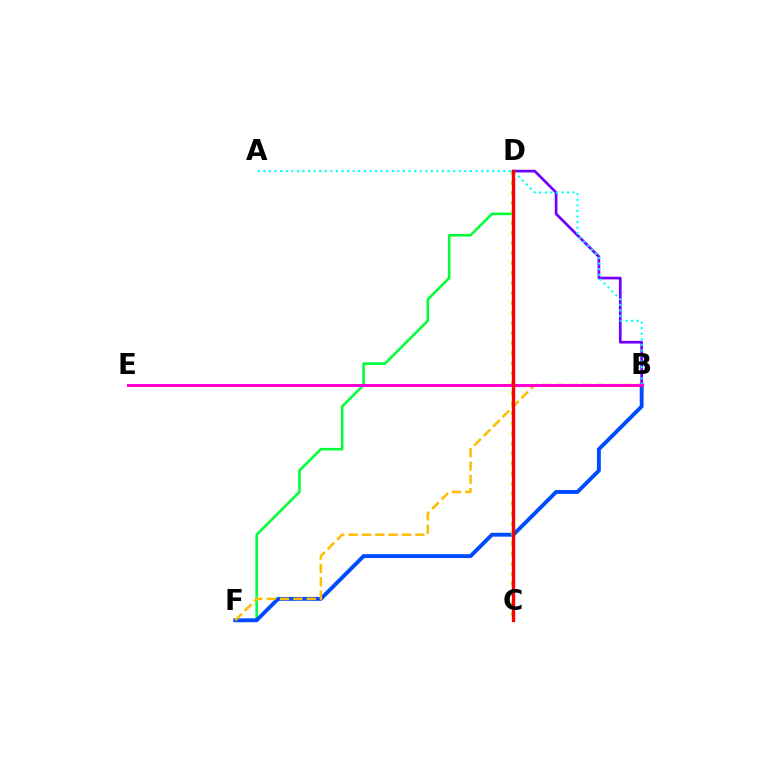{('D', 'F'): [{'color': '#00ff39', 'line_style': 'solid', 'thickness': 1.84}], ('B', 'F'): [{'color': '#004bff', 'line_style': 'solid', 'thickness': 2.8}, {'color': '#ffbd00', 'line_style': 'dashed', 'thickness': 1.81}], ('B', 'D'): [{'color': '#7200ff', 'line_style': 'solid', 'thickness': 1.94}], ('C', 'D'): [{'color': '#84ff00', 'line_style': 'dotted', 'thickness': 2.72}, {'color': '#ff0000', 'line_style': 'solid', 'thickness': 2.41}], ('A', 'B'): [{'color': '#00fff6', 'line_style': 'dotted', 'thickness': 1.52}], ('B', 'E'): [{'color': '#ff00cf', 'line_style': 'solid', 'thickness': 2.16}]}